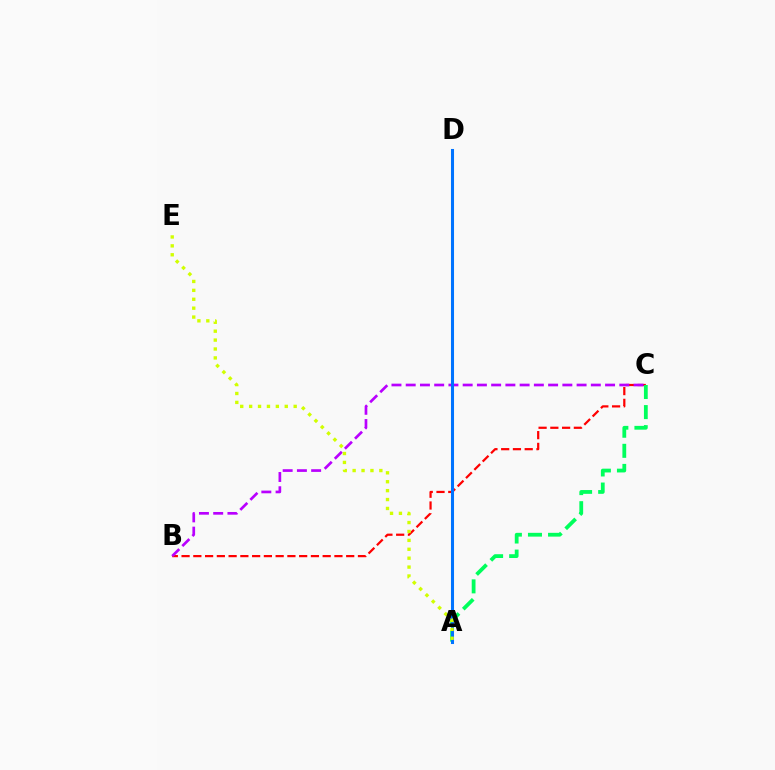{('B', 'C'): [{'color': '#ff0000', 'line_style': 'dashed', 'thickness': 1.6}, {'color': '#b900ff', 'line_style': 'dashed', 'thickness': 1.93}], ('A', 'C'): [{'color': '#00ff5c', 'line_style': 'dashed', 'thickness': 2.73}], ('A', 'D'): [{'color': '#0074ff', 'line_style': 'solid', 'thickness': 2.2}], ('A', 'E'): [{'color': '#d1ff00', 'line_style': 'dotted', 'thickness': 2.42}]}